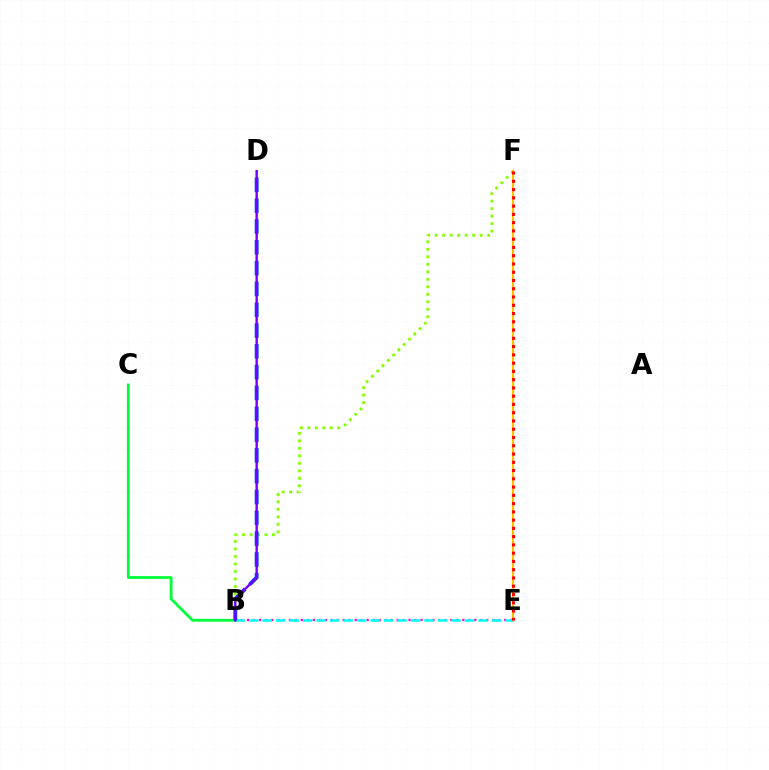{('B', 'E'): [{'color': '#ff00cf', 'line_style': 'dotted', 'thickness': 1.62}, {'color': '#00fff6', 'line_style': 'dashed', 'thickness': 1.83}], ('B', 'C'): [{'color': '#00ff39', 'line_style': 'solid', 'thickness': 2.01}], ('B', 'F'): [{'color': '#84ff00', 'line_style': 'dotted', 'thickness': 2.04}], ('E', 'F'): [{'color': '#ffbd00', 'line_style': 'solid', 'thickness': 1.58}, {'color': '#ff0000', 'line_style': 'dotted', 'thickness': 2.25}], ('B', 'D'): [{'color': '#004bff', 'line_style': 'dashed', 'thickness': 2.83}, {'color': '#7200ff', 'line_style': 'solid', 'thickness': 1.72}]}